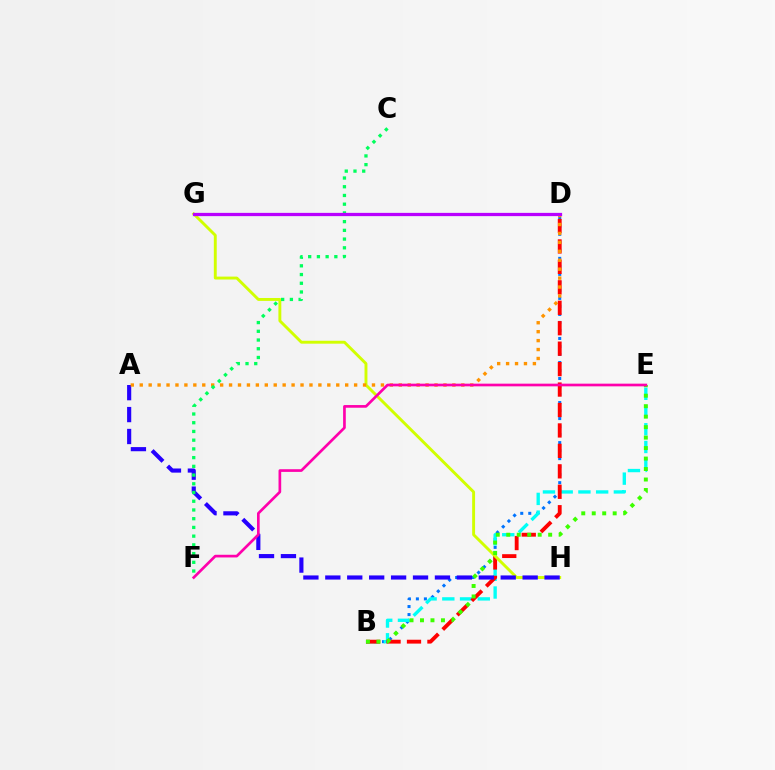{('B', 'D'): [{'color': '#0074ff', 'line_style': 'dotted', 'thickness': 2.18}, {'color': '#ff0000', 'line_style': 'dashed', 'thickness': 2.78}], ('B', 'E'): [{'color': '#00fff6', 'line_style': 'dashed', 'thickness': 2.41}, {'color': '#3dff00', 'line_style': 'dotted', 'thickness': 2.85}], ('G', 'H'): [{'color': '#d1ff00', 'line_style': 'solid', 'thickness': 2.09}], ('A', 'H'): [{'color': '#2500ff', 'line_style': 'dashed', 'thickness': 2.98}], ('A', 'D'): [{'color': '#ff9400', 'line_style': 'dotted', 'thickness': 2.43}], ('C', 'F'): [{'color': '#00ff5c', 'line_style': 'dotted', 'thickness': 2.37}], ('E', 'F'): [{'color': '#ff00ac', 'line_style': 'solid', 'thickness': 1.93}], ('D', 'G'): [{'color': '#b900ff', 'line_style': 'solid', 'thickness': 2.35}]}